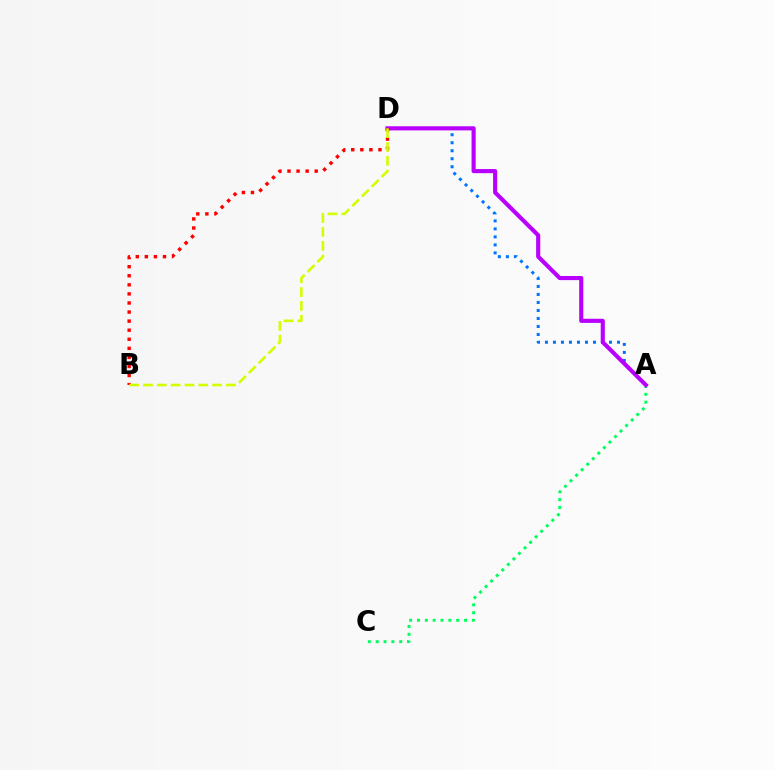{('A', 'D'): [{'color': '#0074ff', 'line_style': 'dotted', 'thickness': 2.17}, {'color': '#b900ff', 'line_style': 'solid', 'thickness': 2.97}], ('A', 'C'): [{'color': '#00ff5c', 'line_style': 'dotted', 'thickness': 2.13}], ('B', 'D'): [{'color': '#ff0000', 'line_style': 'dotted', 'thickness': 2.46}, {'color': '#d1ff00', 'line_style': 'dashed', 'thickness': 1.88}]}